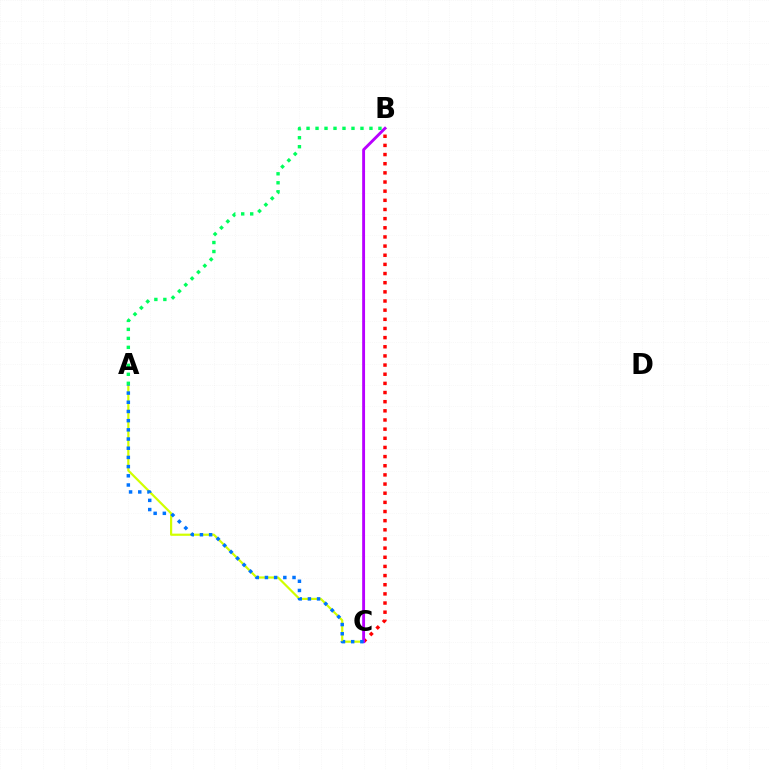{('B', 'C'): [{'color': '#ff0000', 'line_style': 'dotted', 'thickness': 2.49}, {'color': '#b900ff', 'line_style': 'solid', 'thickness': 2.07}], ('A', 'C'): [{'color': '#d1ff00', 'line_style': 'solid', 'thickness': 1.58}, {'color': '#0074ff', 'line_style': 'dotted', 'thickness': 2.5}], ('A', 'B'): [{'color': '#00ff5c', 'line_style': 'dotted', 'thickness': 2.44}]}